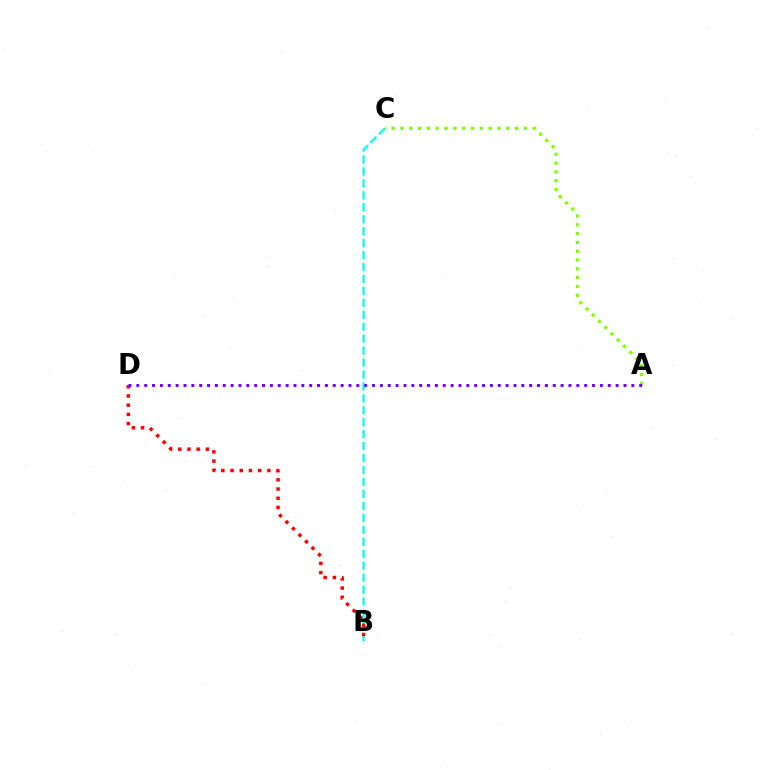{('B', 'C'): [{'color': '#00fff6', 'line_style': 'dashed', 'thickness': 1.62}], ('A', 'C'): [{'color': '#84ff00', 'line_style': 'dotted', 'thickness': 2.4}], ('B', 'D'): [{'color': '#ff0000', 'line_style': 'dotted', 'thickness': 2.5}], ('A', 'D'): [{'color': '#7200ff', 'line_style': 'dotted', 'thickness': 2.13}]}